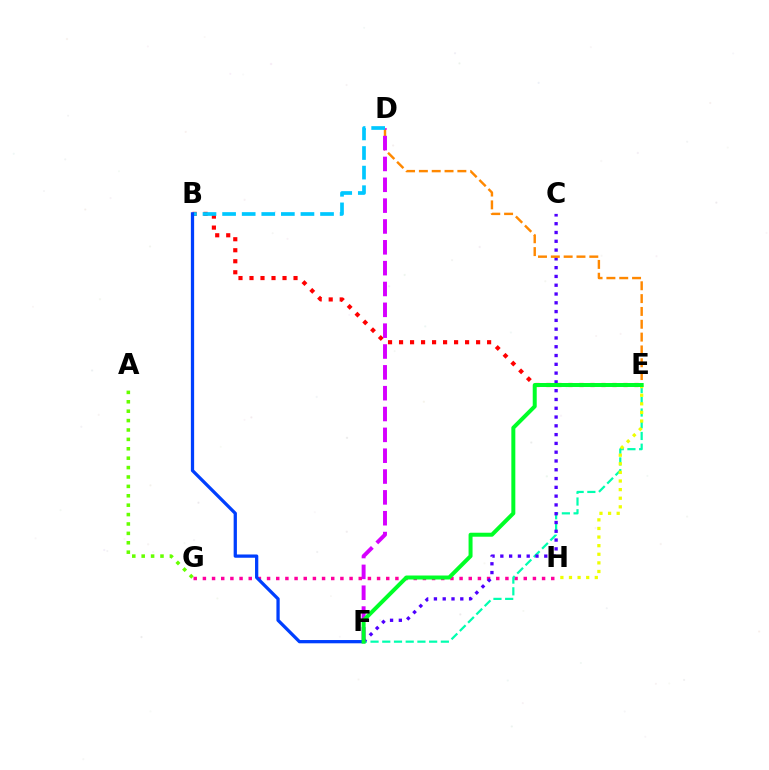{('G', 'H'): [{'color': '#ff00a0', 'line_style': 'dotted', 'thickness': 2.49}], ('E', 'F'): [{'color': '#00ffaf', 'line_style': 'dashed', 'thickness': 1.59}, {'color': '#00ff27', 'line_style': 'solid', 'thickness': 2.87}], ('C', 'F'): [{'color': '#4f00ff', 'line_style': 'dotted', 'thickness': 2.39}], ('D', 'E'): [{'color': '#ff8800', 'line_style': 'dashed', 'thickness': 1.74}], ('A', 'G'): [{'color': '#66ff00', 'line_style': 'dotted', 'thickness': 2.55}], ('B', 'E'): [{'color': '#ff0000', 'line_style': 'dotted', 'thickness': 2.99}], ('E', 'H'): [{'color': '#eeff00', 'line_style': 'dotted', 'thickness': 2.34}], ('D', 'F'): [{'color': '#d600ff', 'line_style': 'dashed', 'thickness': 2.83}], ('B', 'D'): [{'color': '#00c7ff', 'line_style': 'dashed', 'thickness': 2.66}], ('B', 'F'): [{'color': '#003fff', 'line_style': 'solid', 'thickness': 2.35}]}